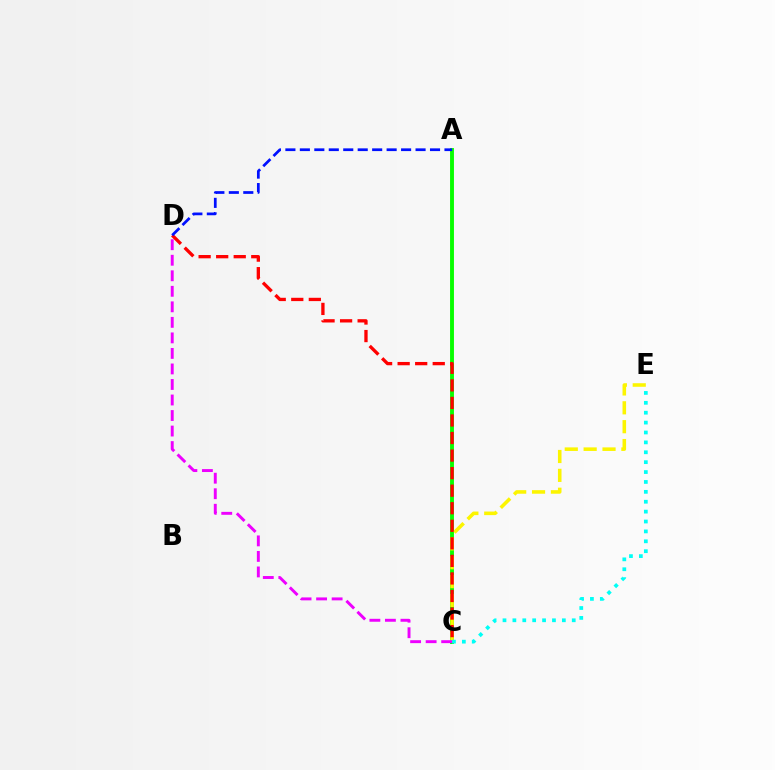{('A', 'C'): [{'color': '#08ff00', 'line_style': 'solid', 'thickness': 2.8}], ('C', 'E'): [{'color': '#fcf500', 'line_style': 'dashed', 'thickness': 2.56}, {'color': '#00fff6', 'line_style': 'dotted', 'thickness': 2.69}], ('C', 'D'): [{'color': '#ff0000', 'line_style': 'dashed', 'thickness': 2.38}, {'color': '#ee00ff', 'line_style': 'dashed', 'thickness': 2.11}], ('A', 'D'): [{'color': '#0010ff', 'line_style': 'dashed', 'thickness': 1.96}]}